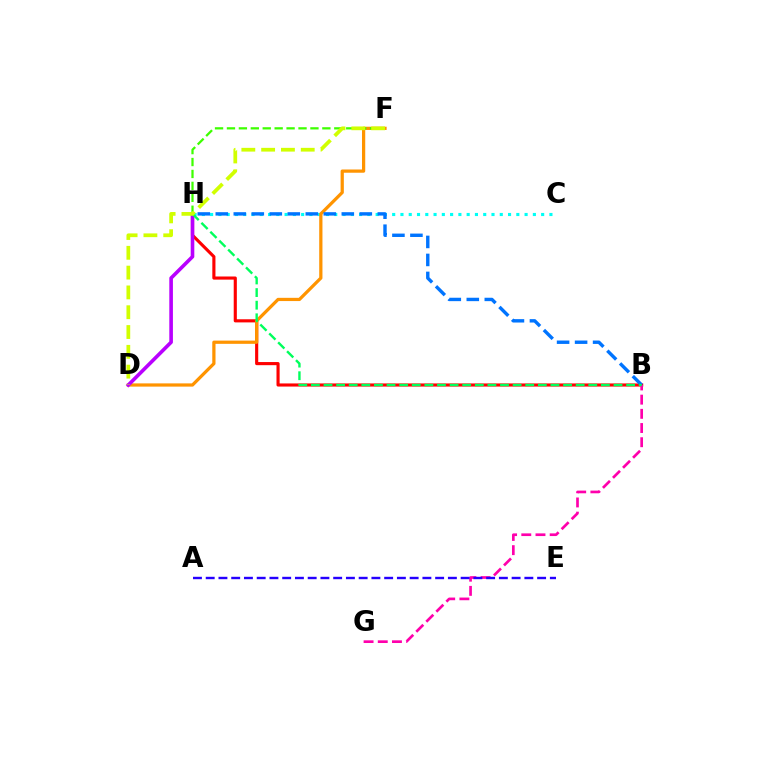{('B', 'H'): [{'color': '#ff0000', 'line_style': 'solid', 'thickness': 2.25}, {'color': '#0074ff', 'line_style': 'dashed', 'thickness': 2.45}, {'color': '#00ff5c', 'line_style': 'dashed', 'thickness': 1.71}], ('C', 'H'): [{'color': '#00fff6', 'line_style': 'dotted', 'thickness': 2.25}], ('B', 'G'): [{'color': '#ff00ac', 'line_style': 'dashed', 'thickness': 1.93}], ('D', 'F'): [{'color': '#ff9400', 'line_style': 'solid', 'thickness': 2.33}, {'color': '#d1ff00', 'line_style': 'dashed', 'thickness': 2.69}], ('D', 'H'): [{'color': '#b900ff', 'line_style': 'solid', 'thickness': 2.61}], ('F', 'H'): [{'color': '#3dff00', 'line_style': 'dashed', 'thickness': 1.62}], ('A', 'E'): [{'color': '#2500ff', 'line_style': 'dashed', 'thickness': 1.73}]}